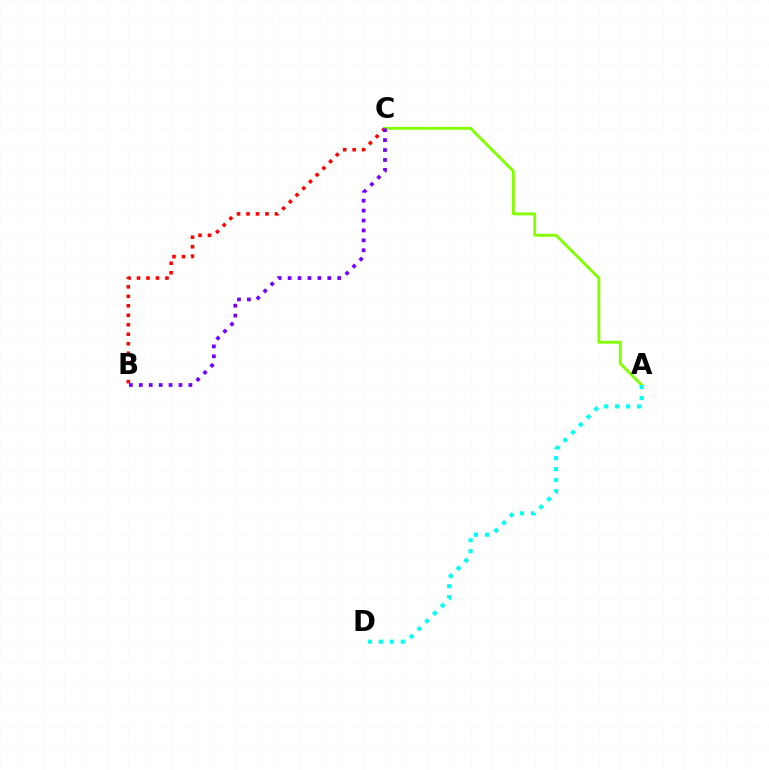{('B', 'C'): [{'color': '#ff0000', 'line_style': 'dotted', 'thickness': 2.58}, {'color': '#7200ff', 'line_style': 'dotted', 'thickness': 2.69}], ('A', 'C'): [{'color': '#84ff00', 'line_style': 'solid', 'thickness': 2.07}], ('A', 'D'): [{'color': '#00fff6', 'line_style': 'dotted', 'thickness': 2.98}]}